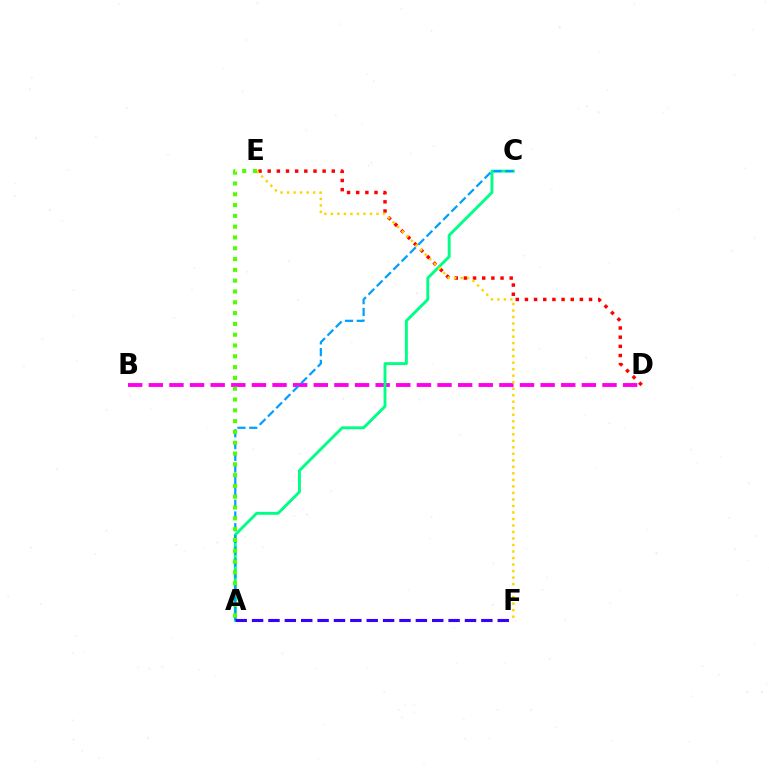{('B', 'D'): [{'color': '#ff00ed', 'line_style': 'dashed', 'thickness': 2.8}], ('D', 'E'): [{'color': '#ff0000', 'line_style': 'dotted', 'thickness': 2.49}], ('A', 'C'): [{'color': '#00ff86', 'line_style': 'solid', 'thickness': 2.09}, {'color': '#009eff', 'line_style': 'dashed', 'thickness': 1.59}], ('E', 'F'): [{'color': '#ffd500', 'line_style': 'dotted', 'thickness': 1.77}], ('A', 'E'): [{'color': '#4fff00', 'line_style': 'dotted', 'thickness': 2.94}], ('A', 'F'): [{'color': '#3700ff', 'line_style': 'dashed', 'thickness': 2.22}]}